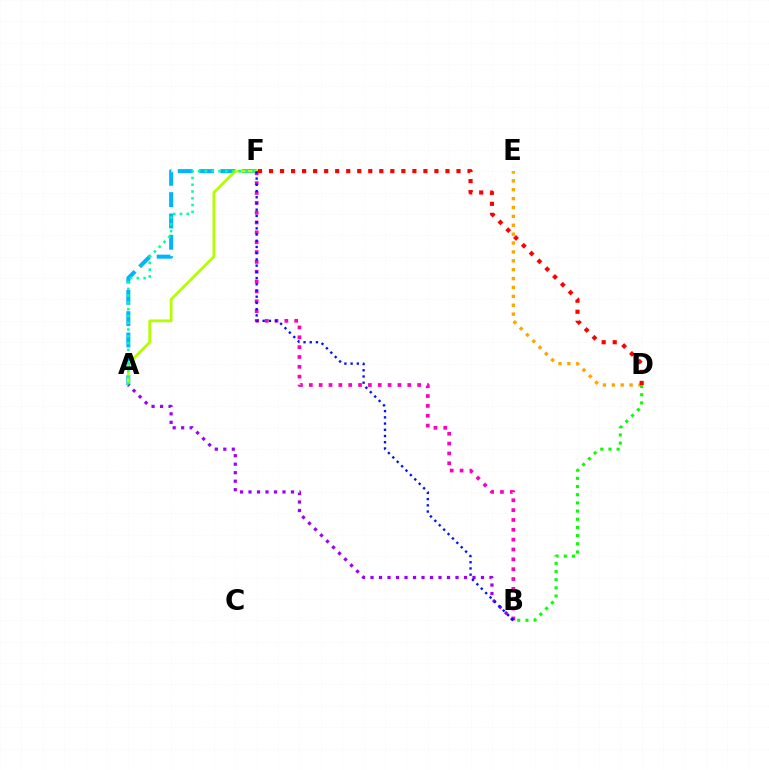{('D', 'E'): [{'color': '#ffa500', 'line_style': 'dotted', 'thickness': 2.41}], ('B', 'D'): [{'color': '#08ff00', 'line_style': 'dotted', 'thickness': 2.22}], ('A', 'F'): [{'color': '#00b5ff', 'line_style': 'dashed', 'thickness': 2.9}, {'color': '#b3ff00', 'line_style': 'solid', 'thickness': 2.01}, {'color': '#00ff9d', 'line_style': 'dotted', 'thickness': 1.84}], ('B', 'F'): [{'color': '#ff00bd', 'line_style': 'dotted', 'thickness': 2.68}, {'color': '#0010ff', 'line_style': 'dotted', 'thickness': 1.69}], ('A', 'B'): [{'color': '#9b00ff', 'line_style': 'dotted', 'thickness': 2.31}], ('D', 'F'): [{'color': '#ff0000', 'line_style': 'dotted', 'thickness': 3.0}]}